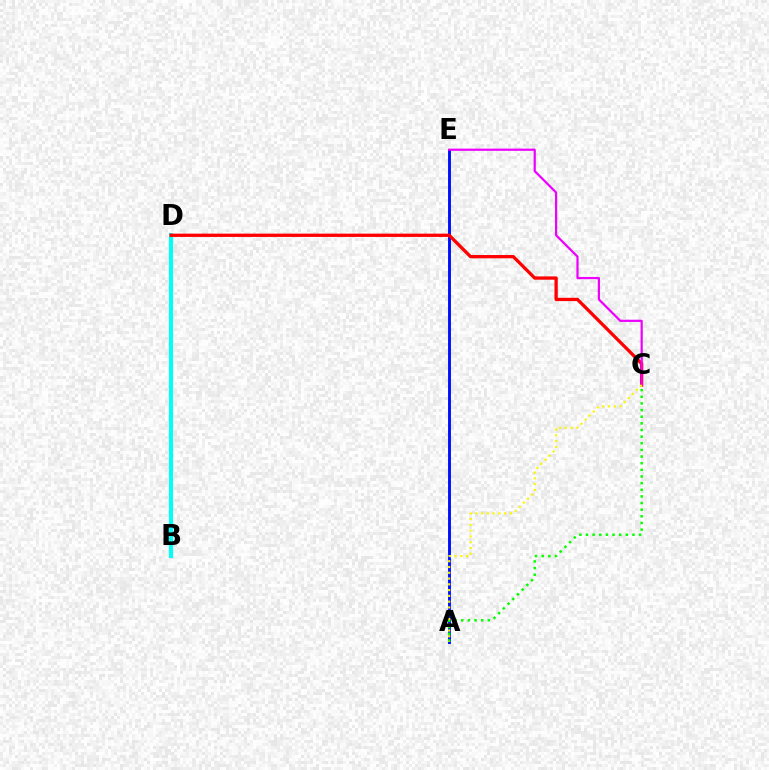{('A', 'E'): [{'color': '#0010ff', 'line_style': 'solid', 'thickness': 2.09}], ('B', 'D'): [{'color': '#00fff6', 'line_style': 'solid', 'thickness': 2.93}], ('C', 'D'): [{'color': '#ff0000', 'line_style': 'solid', 'thickness': 2.37}], ('C', 'E'): [{'color': '#ee00ff', 'line_style': 'solid', 'thickness': 1.6}], ('A', 'C'): [{'color': '#08ff00', 'line_style': 'dotted', 'thickness': 1.8}, {'color': '#fcf500', 'line_style': 'dotted', 'thickness': 1.57}]}